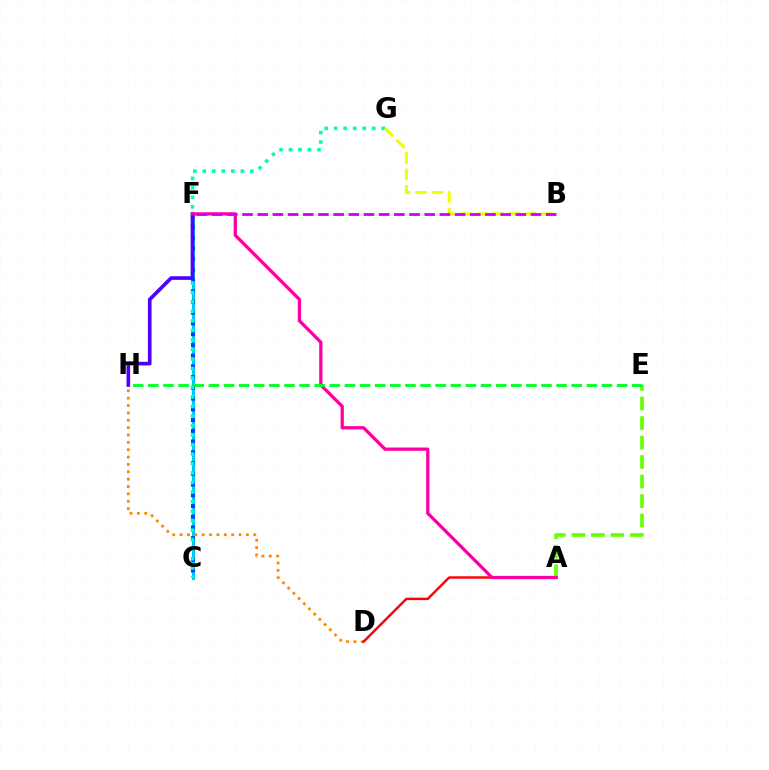{('C', 'F'): [{'color': '#00c7ff', 'line_style': 'solid', 'thickness': 2.22}, {'color': '#003fff', 'line_style': 'dotted', 'thickness': 2.92}], ('D', 'H'): [{'color': '#ff8800', 'line_style': 'dotted', 'thickness': 2.0}], ('A', 'E'): [{'color': '#66ff00', 'line_style': 'dashed', 'thickness': 2.65}], ('A', 'D'): [{'color': '#ff0000', 'line_style': 'solid', 'thickness': 1.75}], ('C', 'G'): [{'color': '#00ffaf', 'line_style': 'dotted', 'thickness': 2.58}], ('F', 'H'): [{'color': '#4f00ff', 'line_style': 'solid', 'thickness': 2.63}], ('A', 'F'): [{'color': '#ff00a0', 'line_style': 'solid', 'thickness': 2.35}], ('B', 'G'): [{'color': '#eeff00', 'line_style': 'dashed', 'thickness': 2.23}], ('E', 'H'): [{'color': '#00ff27', 'line_style': 'dashed', 'thickness': 2.05}], ('B', 'F'): [{'color': '#d600ff', 'line_style': 'dashed', 'thickness': 2.06}]}